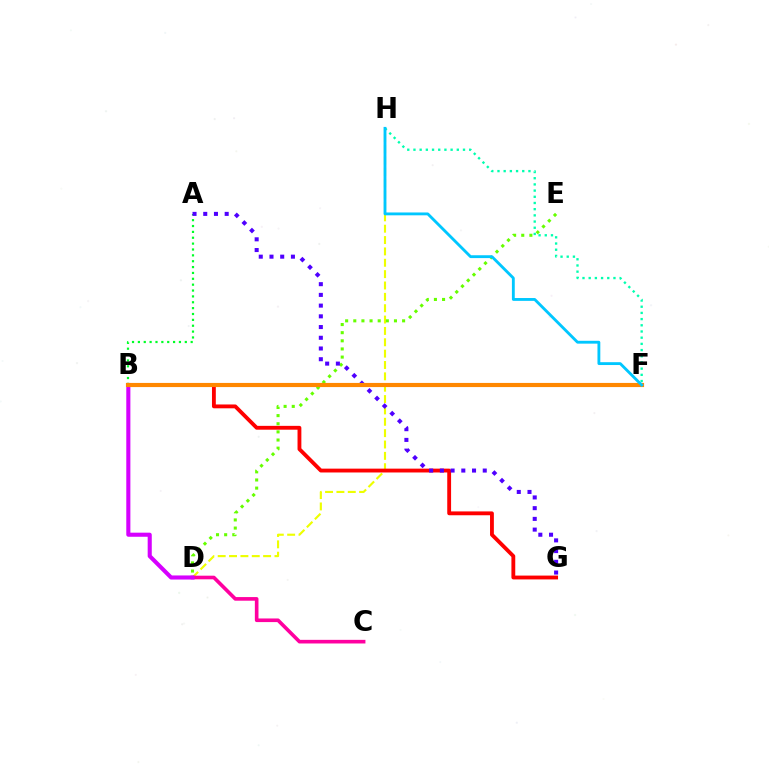{('D', 'H'): [{'color': '#eeff00', 'line_style': 'dashed', 'thickness': 1.54}], ('B', 'G'): [{'color': '#ff0000', 'line_style': 'solid', 'thickness': 2.76}], ('C', 'D'): [{'color': '#ff00a0', 'line_style': 'solid', 'thickness': 2.61}], ('B', 'D'): [{'color': '#d600ff', 'line_style': 'solid', 'thickness': 2.95}], ('D', 'E'): [{'color': '#66ff00', 'line_style': 'dotted', 'thickness': 2.21}], ('A', 'B'): [{'color': '#00ff27', 'line_style': 'dotted', 'thickness': 1.59}], ('F', 'H'): [{'color': '#00ffaf', 'line_style': 'dotted', 'thickness': 1.68}, {'color': '#00c7ff', 'line_style': 'solid', 'thickness': 2.05}], ('B', 'F'): [{'color': '#003fff', 'line_style': 'solid', 'thickness': 1.7}, {'color': '#ff8800', 'line_style': 'solid', 'thickness': 2.98}], ('A', 'G'): [{'color': '#4f00ff', 'line_style': 'dotted', 'thickness': 2.91}]}